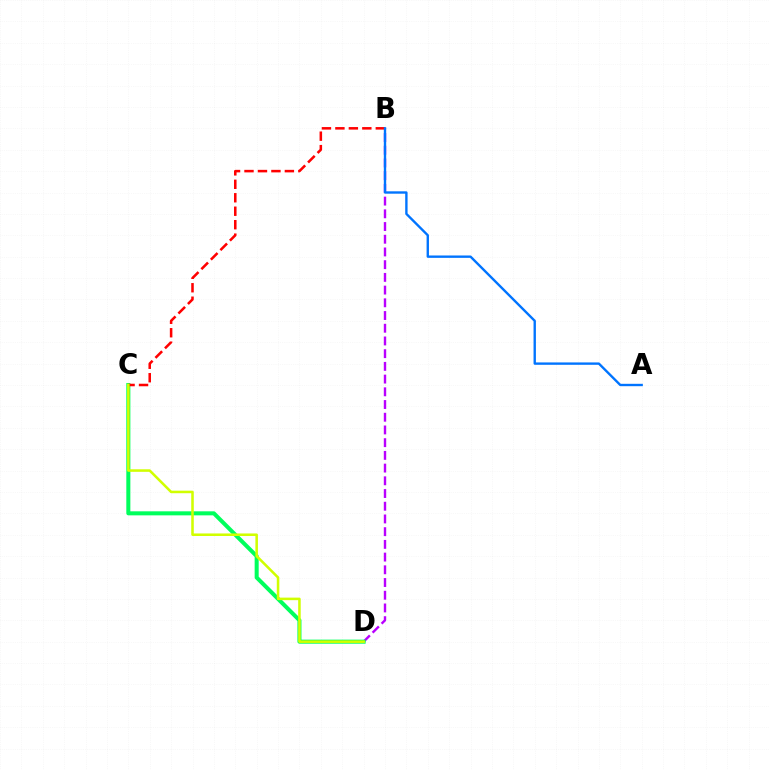{('B', 'D'): [{'color': '#b900ff', 'line_style': 'dashed', 'thickness': 1.73}], ('C', 'D'): [{'color': '#00ff5c', 'line_style': 'solid', 'thickness': 2.91}, {'color': '#d1ff00', 'line_style': 'solid', 'thickness': 1.84}], ('B', 'C'): [{'color': '#ff0000', 'line_style': 'dashed', 'thickness': 1.83}], ('A', 'B'): [{'color': '#0074ff', 'line_style': 'solid', 'thickness': 1.71}]}